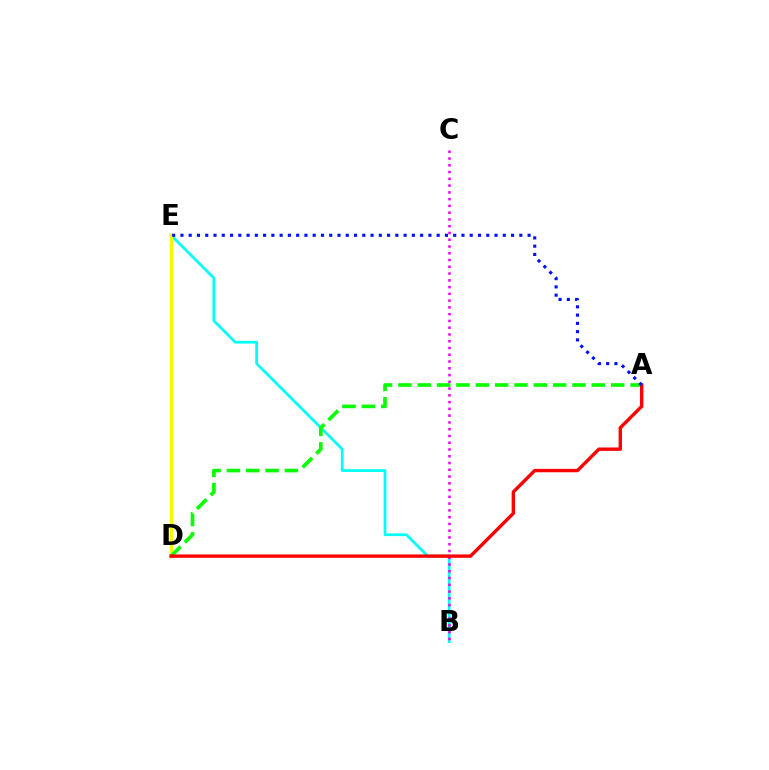{('B', 'E'): [{'color': '#00fff6', 'line_style': 'solid', 'thickness': 1.97}], ('D', 'E'): [{'color': '#fcf500', 'line_style': 'solid', 'thickness': 2.49}], ('B', 'C'): [{'color': '#ee00ff', 'line_style': 'dotted', 'thickness': 1.84}], ('A', 'D'): [{'color': '#08ff00', 'line_style': 'dashed', 'thickness': 2.63}, {'color': '#ff0000', 'line_style': 'solid', 'thickness': 2.44}], ('A', 'E'): [{'color': '#0010ff', 'line_style': 'dotted', 'thickness': 2.25}]}